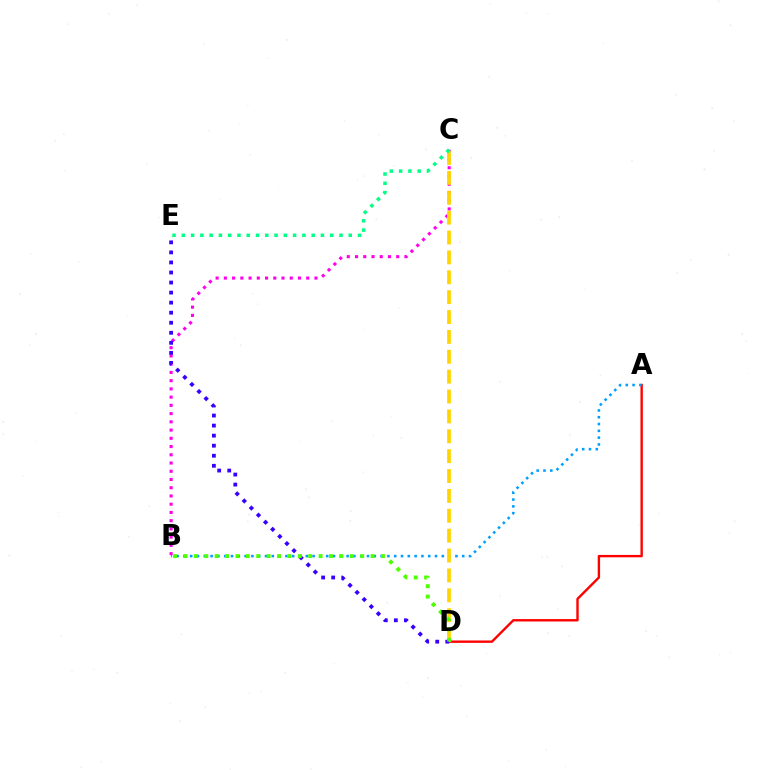{('B', 'C'): [{'color': '#ff00ed', 'line_style': 'dotted', 'thickness': 2.24}], ('A', 'D'): [{'color': '#ff0000', 'line_style': 'solid', 'thickness': 1.72}], ('A', 'B'): [{'color': '#009eff', 'line_style': 'dotted', 'thickness': 1.85}], ('C', 'D'): [{'color': '#ffd500', 'line_style': 'dashed', 'thickness': 2.7}], ('D', 'E'): [{'color': '#3700ff', 'line_style': 'dotted', 'thickness': 2.73}], ('B', 'D'): [{'color': '#4fff00', 'line_style': 'dotted', 'thickness': 2.82}], ('C', 'E'): [{'color': '#00ff86', 'line_style': 'dotted', 'thickness': 2.52}]}